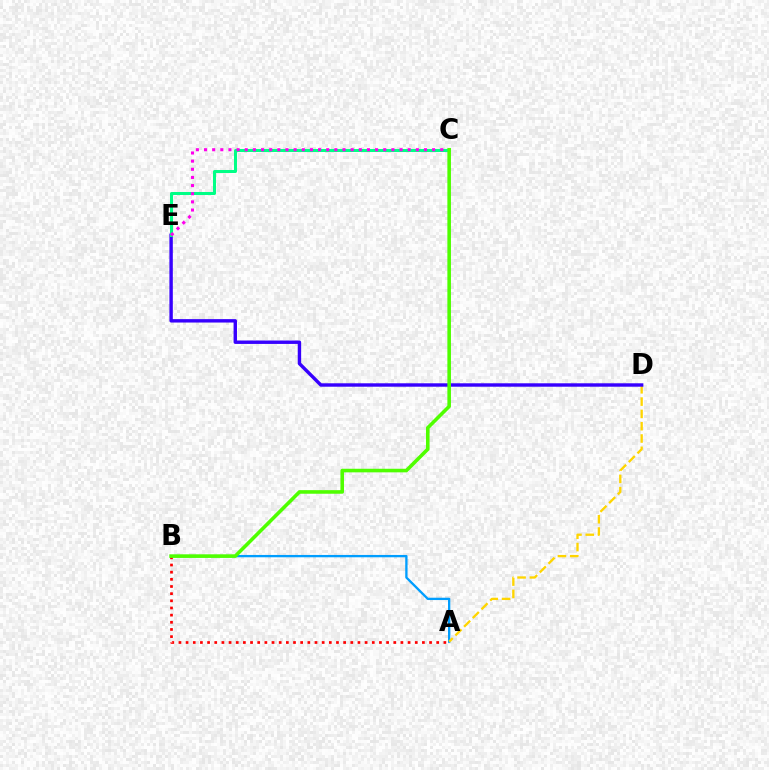{('A', 'B'): [{'color': '#009eff', 'line_style': 'solid', 'thickness': 1.67}, {'color': '#ff0000', 'line_style': 'dotted', 'thickness': 1.95}], ('A', 'D'): [{'color': '#ffd500', 'line_style': 'dashed', 'thickness': 1.67}], ('D', 'E'): [{'color': '#3700ff', 'line_style': 'solid', 'thickness': 2.46}], ('C', 'E'): [{'color': '#00ff86', 'line_style': 'solid', 'thickness': 2.18}, {'color': '#ff00ed', 'line_style': 'dotted', 'thickness': 2.21}], ('B', 'C'): [{'color': '#4fff00', 'line_style': 'solid', 'thickness': 2.58}]}